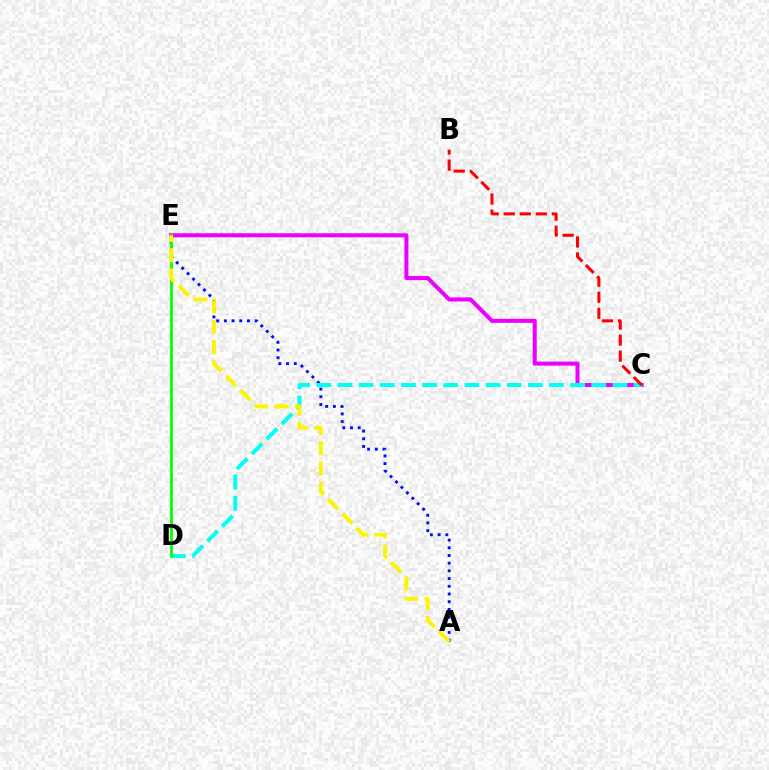{('C', 'E'): [{'color': '#ee00ff', 'line_style': 'solid', 'thickness': 2.91}], ('A', 'E'): [{'color': '#0010ff', 'line_style': 'dotted', 'thickness': 2.09}, {'color': '#fcf500', 'line_style': 'dashed', 'thickness': 2.76}], ('C', 'D'): [{'color': '#00fff6', 'line_style': 'dashed', 'thickness': 2.87}], ('D', 'E'): [{'color': '#08ff00', 'line_style': 'solid', 'thickness': 2.03}], ('B', 'C'): [{'color': '#ff0000', 'line_style': 'dashed', 'thickness': 2.18}]}